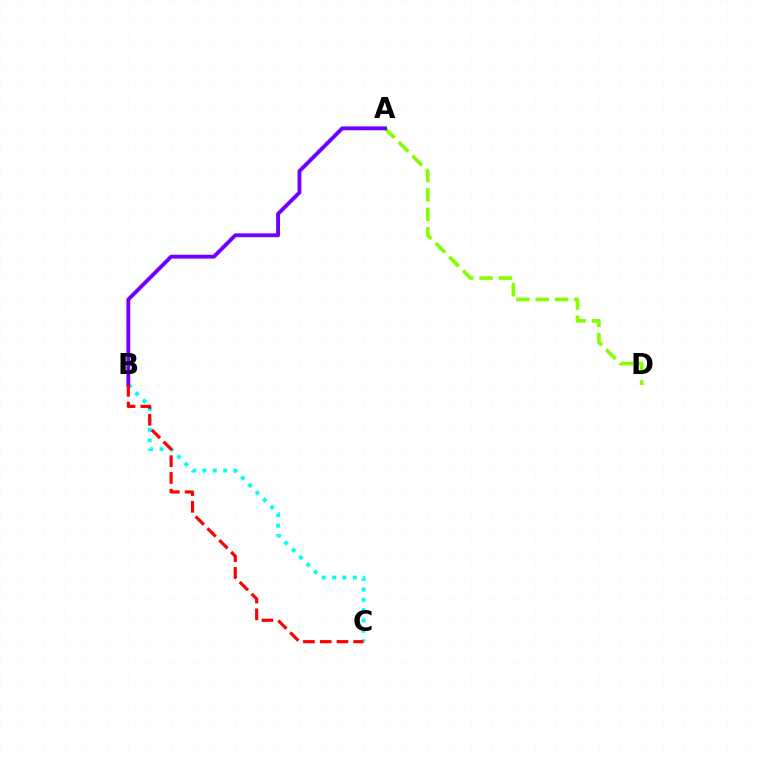{('B', 'C'): [{'color': '#00fff6', 'line_style': 'dotted', 'thickness': 2.81}, {'color': '#ff0000', 'line_style': 'dashed', 'thickness': 2.28}], ('A', 'D'): [{'color': '#84ff00', 'line_style': 'dashed', 'thickness': 2.63}], ('A', 'B'): [{'color': '#7200ff', 'line_style': 'solid', 'thickness': 2.79}]}